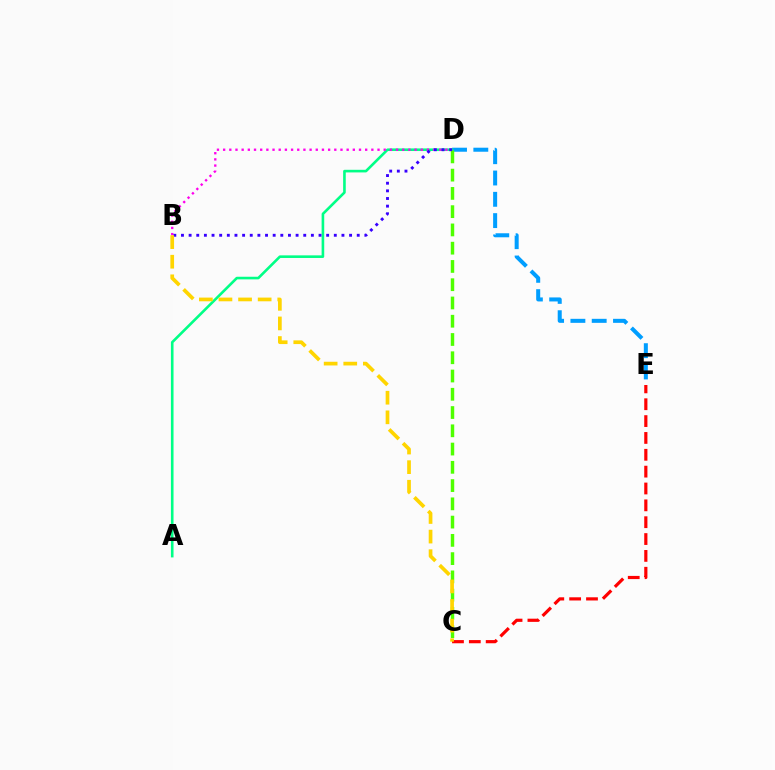{('D', 'E'): [{'color': '#009eff', 'line_style': 'dashed', 'thickness': 2.89}], ('A', 'D'): [{'color': '#00ff86', 'line_style': 'solid', 'thickness': 1.88}], ('C', 'D'): [{'color': '#4fff00', 'line_style': 'dashed', 'thickness': 2.48}], ('B', 'D'): [{'color': '#ff00ed', 'line_style': 'dotted', 'thickness': 1.68}, {'color': '#3700ff', 'line_style': 'dotted', 'thickness': 2.08}], ('C', 'E'): [{'color': '#ff0000', 'line_style': 'dashed', 'thickness': 2.29}], ('B', 'C'): [{'color': '#ffd500', 'line_style': 'dashed', 'thickness': 2.66}]}